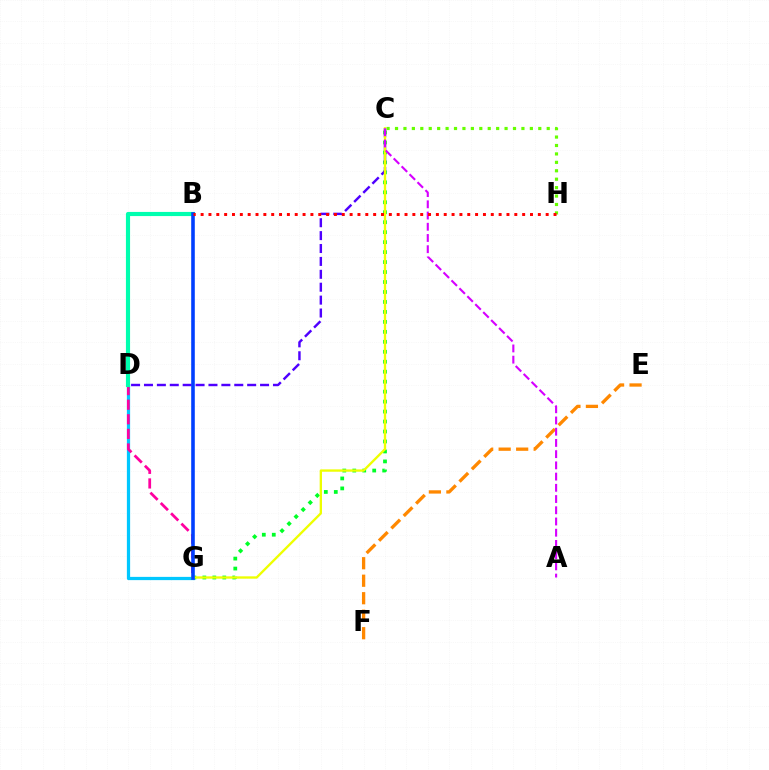{('C', 'G'): [{'color': '#00ff27', 'line_style': 'dotted', 'thickness': 2.71}, {'color': '#eeff00', 'line_style': 'solid', 'thickness': 1.69}], ('D', 'G'): [{'color': '#00c7ff', 'line_style': 'solid', 'thickness': 2.33}, {'color': '#ff00a0', 'line_style': 'dashed', 'thickness': 1.98}], ('C', 'H'): [{'color': '#66ff00', 'line_style': 'dotted', 'thickness': 2.29}], ('C', 'D'): [{'color': '#4f00ff', 'line_style': 'dashed', 'thickness': 1.75}], ('B', 'D'): [{'color': '#00ffaf', 'line_style': 'solid', 'thickness': 2.99}], ('E', 'F'): [{'color': '#ff8800', 'line_style': 'dashed', 'thickness': 2.38}], ('A', 'C'): [{'color': '#d600ff', 'line_style': 'dashed', 'thickness': 1.52}], ('B', 'G'): [{'color': '#003fff', 'line_style': 'solid', 'thickness': 2.58}], ('B', 'H'): [{'color': '#ff0000', 'line_style': 'dotted', 'thickness': 2.13}]}